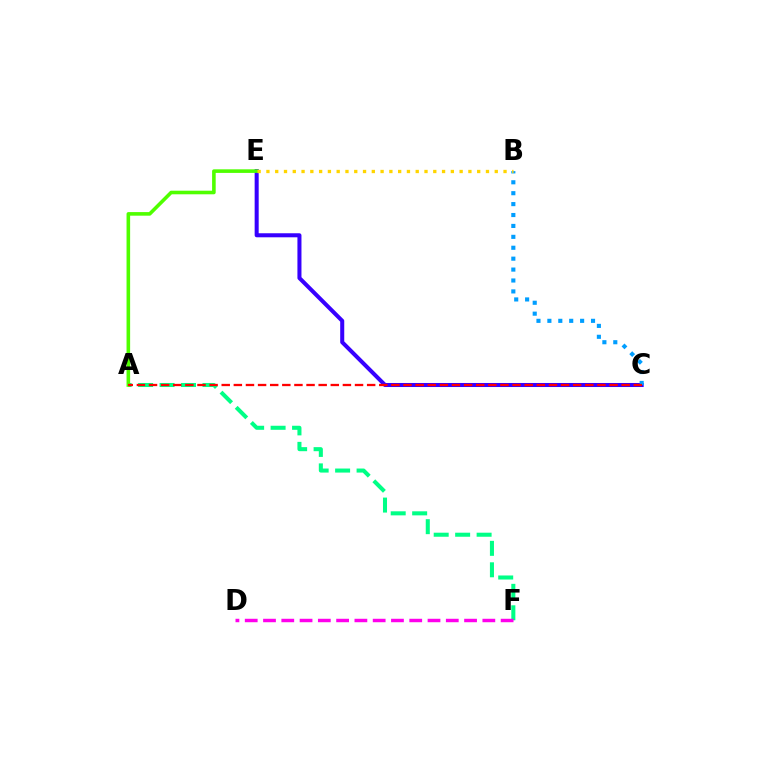{('A', 'F'): [{'color': '#00ff86', 'line_style': 'dashed', 'thickness': 2.92}], ('C', 'E'): [{'color': '#3700ff', 'line_style': 'solid', 'thickness': 2.91}], ('A', 'E'): [{'color': '#4fff00', 'line_style': 'solid', 'thickness': 2.59}], ('B', 'C'): [{'color': '#009eff', 'line_style': 'dotted', 'thickness': 2.96}], ('D', 'F'): [{'color': '#ff00ed', 'line_style': 'dashed', 'thickness': 2.48}], ('A', 'C'): [{'color': '#ff0000', 'line_style': 'dashed', 'thickness': 1.65}], ('B', 'E'): [{'color': '#ffd500', 'line_style': 'dotted', 'thickness': 2.39}]}